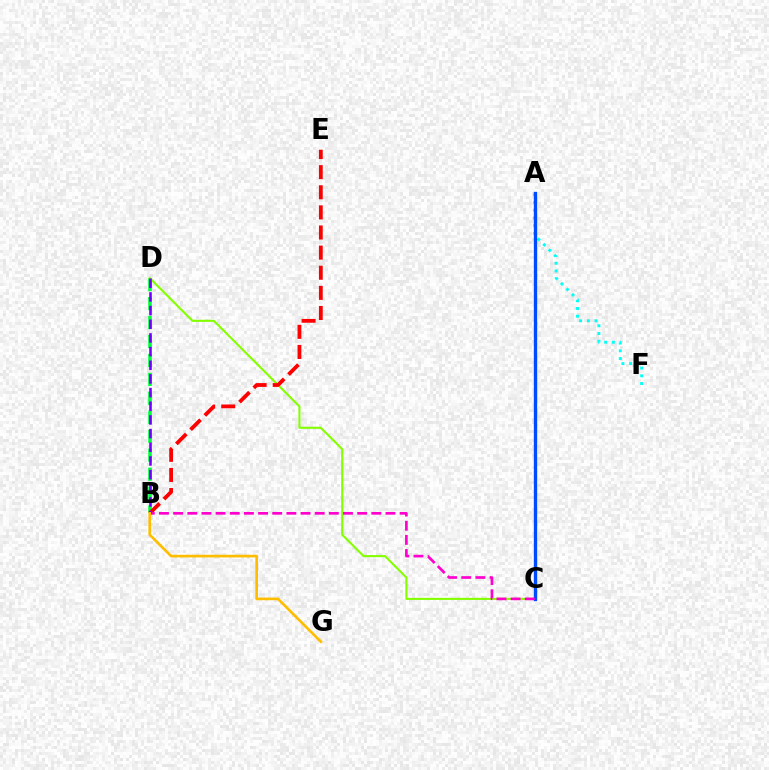{('B', 'D'): [{'color': '#00ff39', 'line_style': 'dashed', 'thickness': 2.58}, {'color': '#7200ff', 'line_style': 'dashed', 'thickness': 1.86}], ('A', 'F'): [{'color': '#00fff6', 'line_style': 'dotted', 'thickness': 2.1}], ('C', 'D'): [{'color': '#84ff00', 'line_style': 'solid', 'thickness': 1.51}], ('B', 'E'): [{'color': '#ff0000', 'line_style': 'dashed', 'thickness': 2.73}], ('A', 'C'): [{'color': '#004bff', 'line_style': 'solid', 'thickness': 2.41}], ('B', 'C'): [{'color': '#ff00cf', 'line_style': 'dashed', 'thickness': 1.92}], ('B', 'G'): [{'color': '#ffbd00', 'line_style': 'solid', 'thickness': 1.92}]}